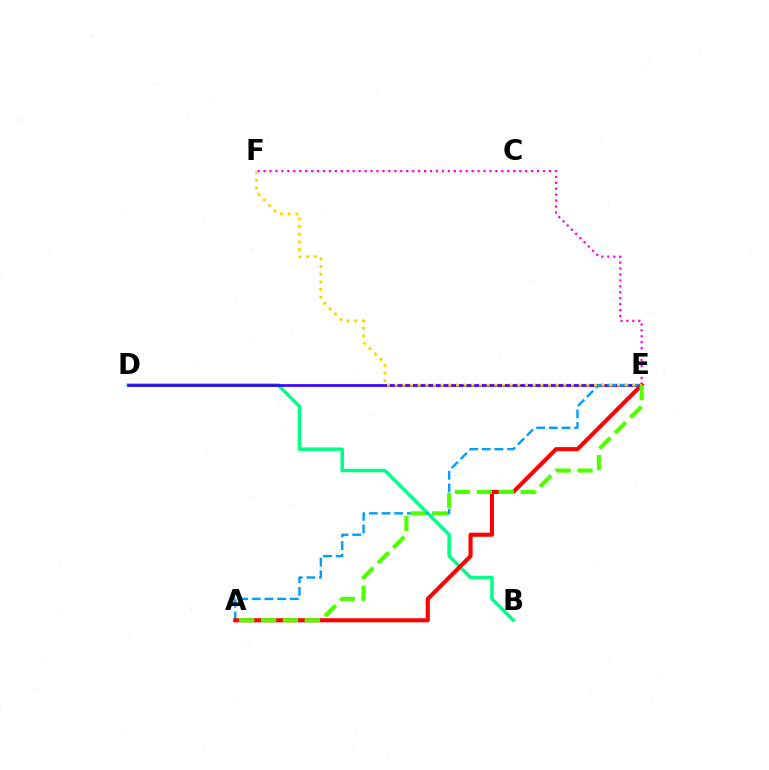{('B', 'D'): [{'color': '#00ff86', 'line_style': 'solid', 'thickness': 2.52}], ('E', 'F'): [{'color': '#ff00ed', 'line_style': 'dotted', 'thickness': 1.62}, {'color': '#ffd500', 'line_style': 'dotted', 'thickness': 2.08}], ('D', 'E'): [{'color': '#3700ff', 'line_style': 'solid', 'thickness': 1.94}], ('A', 'E'): [{'color': '#009eff', 'line_style': 'dashed', 'thickness': 1.72}, {'color': '#ff0000', 'line_style': 'solid', 'thickness': 2.93}, {'color': '#4fff00', 'line_style': 'dashed', 'thickness': 2.98}]}